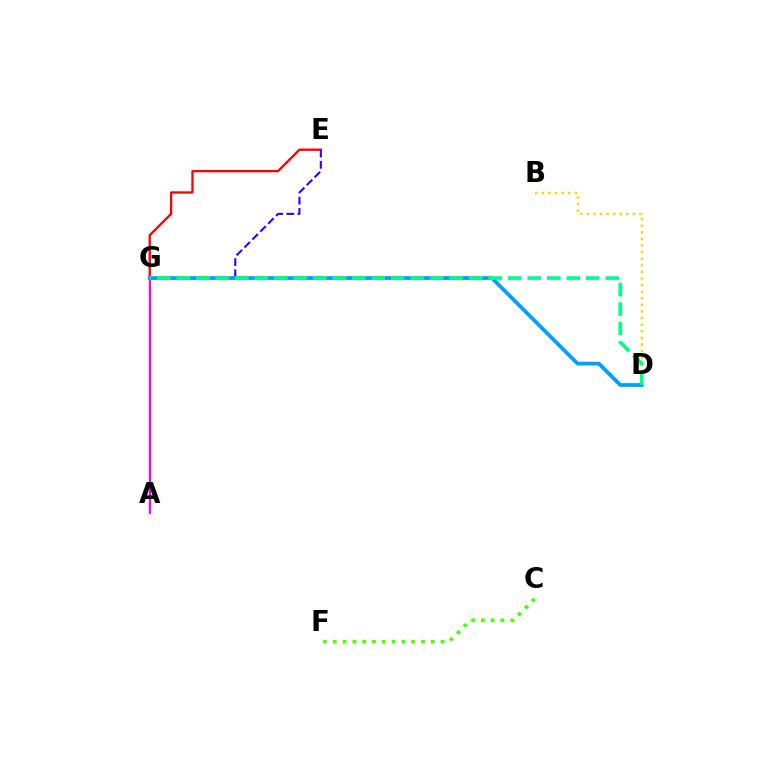{('B', 'D'): [{'color': '#ffd500', 'line_style': 'dotted', 'thickness': 1.79}], ('E', 'G'): [{'color': '#ff0000', 'line_style': 'solid', 'thickness': 1.68}, {'color': '#3700ff', 'line_style': 'dashed', 'thickness': 1.52}], ('C', 'F'): [{'color': '#4fff00', 'line_style': 'dotted', 'thickness': 2.67}], ('A', 'G'): [{'color': '#ff00ed', 'line_style': 'solid', 'thickness': 1.62}], ('D', 'G'): [{'color': '#009eff', 'line_style': 'solid', 'thickness': 2.69}, {'color': '#00ff86', 'line_style': 'dashed', 'thickness': 2.65}]}